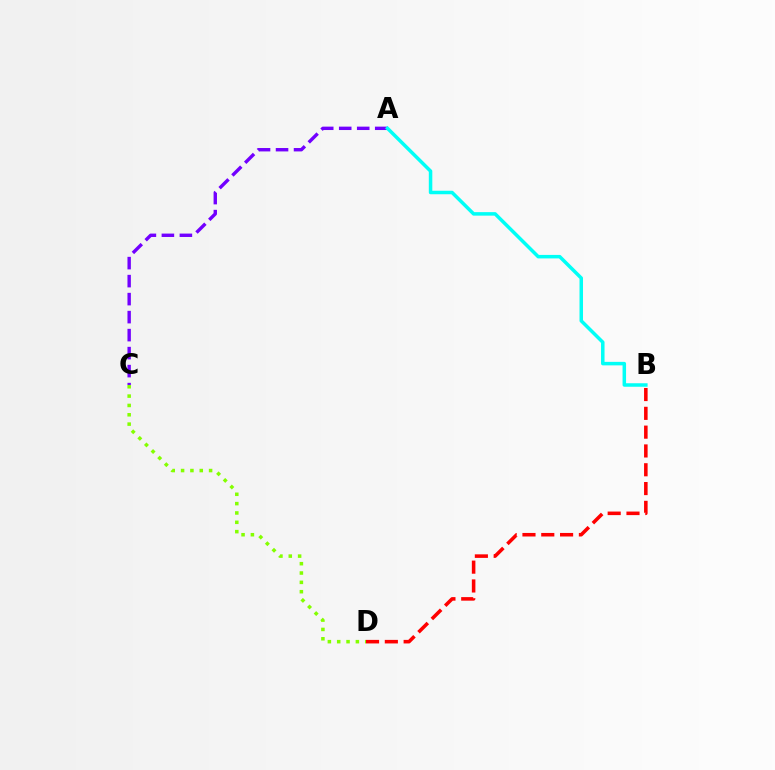{('C', 'D'): [{'color': '#84ff00', 'line_style': 'dotted', 'thickness': 2.54}], ('A', 'C'): [{'color': '#7200ff', 'line_style': 'dashed', 'thickness': 2.45}], ('A', 'B'): [{'color': '#00fff6', 'line_style': 'solid', 'thickness': 2.52}], ('B', 'D'): [{'color': '#ff0000', 'line_style': 'dashed', 'thickness': 2.55}]}